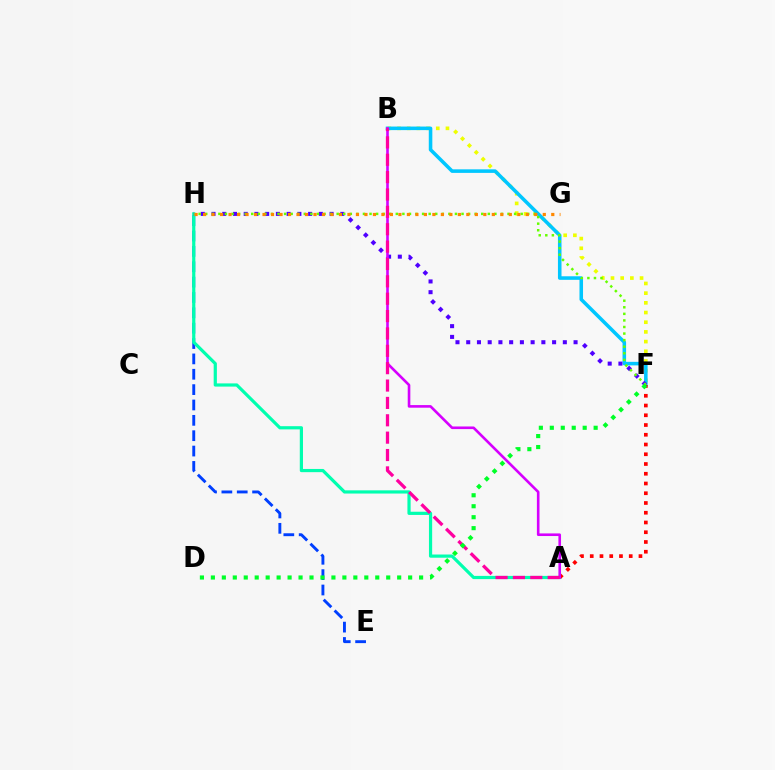{('B', 'F'): [{'color': '#eeff00', 'line_style': 'dotted', 'thickness': 2.63}, {'color': '#00c7ff', 'line_style': 'solid', 'thickness': 2.56}], ('E', 'H'): [{'color': '#003fff', 'line_style': 'dashed', 'thickness': 2.09}], ('A', 'H'): [{'color': '#00ffaf', 'line_style': 'solid', 'thickness': 2.3}], ('F', 'H'): [{'color': '#4f00ff', 'line_style': 'dotted', 'thickness': 2.92}, {'color': '#66ff00', 'line_style': 'dotted', 'thickness': 1.79}], ('A', 'F'): [{'color': '#ff0000', 'line_style': 'dotted', 'thickness': 2.65}], ('A', 'B'): [{'color': '#d600ff', 'line_style': 'solid', 'thickness': 1.88}, {'color': '#ff00a0', 'line_style': 'dashed', 'thickness': 2.36}], ('G', 'H'): [{'color': '#ff8800', 'line_style': 'dotted', 'thickness': 2.31}], ('D', 'F'): [{'color': '#00ff27', 'line_style': 'dotted', 'thickness': 2.98}]}